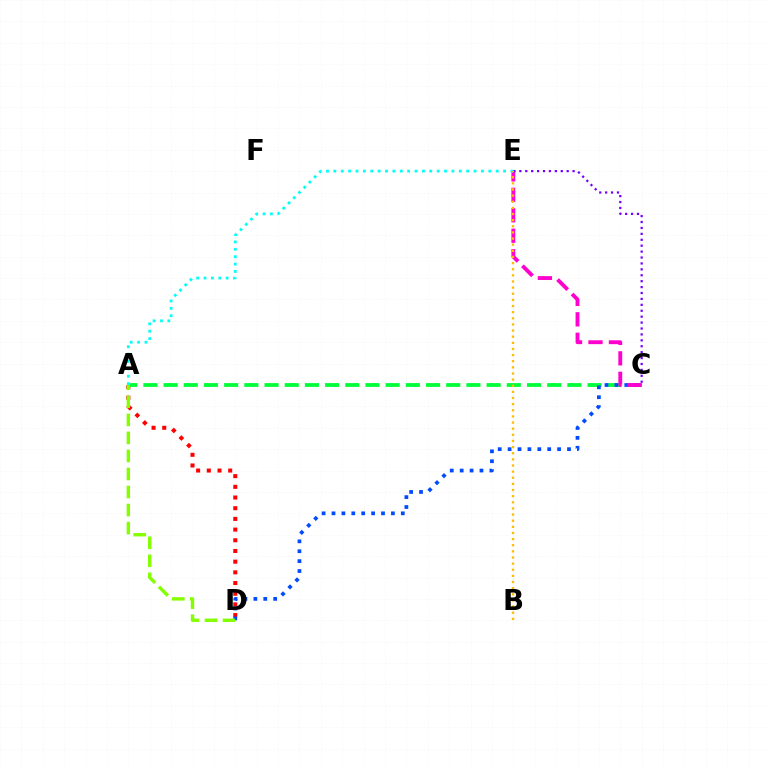{('A', 'D'): [{'color': '#ff0000', 'line_style': 'dotted', 'thickness': 2.9}, {'color': '#84ff00', 'line_style': 'dashed', 'thickness': 2.45}], ('A', 'C'): [{'color': '#00ff39', 'line_style': 'dashed', 'thickness': 2.74}], ('C', 'D'): [{'color': '#004bff', 'line_style': 'dotted', 'thickness': 2.69}], ('C', 'E'): [{'color': '#ff00cf', 'line_style': 'dashed', 'thickness': 2.78}, {'color': '#7200ff', 'line_style': 'dotted', 'thickness': 1.61}], ('A', 'E'): [{'color': '#00fff6', 'line_style': 'dotted', 'thickness': 2.0}], ('B', 'E'): [{'color': '#ffbd00', 'line_style': 'dotted', 'thickness': 1.67}]}